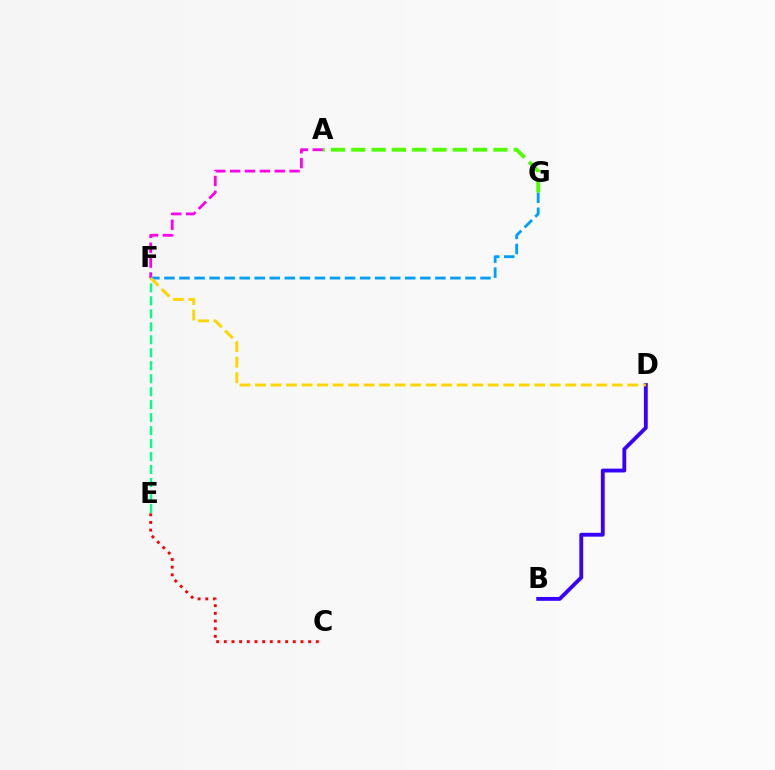{('C', 'E'): [{'color': '#ff0000', 'line_style': 'dotted', 'thickness': 2.08}], ('B', 'D'): [{'color': '#3700ff', 'line_style': 'solid', 'thickness': 2.76}], ('F', 'G'): [{'color': '#009eff', 'line_style': 'dashed', 'thickness': 2.04}], ('A', 'F'): [{'color': '#ff00ed', 'line_style': 'dashed', 'thickness': 2.02}], ('E', 'F'): [{'color': '#00ff86', 'line_style': 'dashed', 'thickness': 1.76}], ('A', 'G'): [{'color': '#4fff00', 'line_style': 'dashed', 'thickness': 2.76}], ('D', 'F'): [{'color': '#ffd500', 'line_style': 'dashed', 'thickness': 2.11}]}